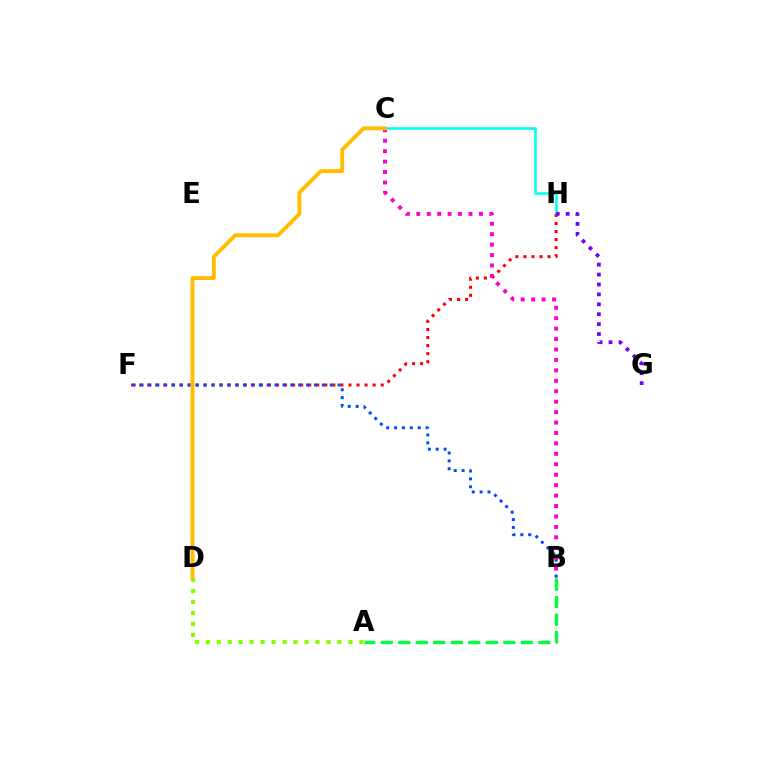{('A', 'D'): [{'color': '#84ff00', 'line_style': 'dotted', 'thickness': 2.98}], ('C', 'H'): [{'color': '#00fff6', 'line_style': 'solid', 'thickness': 1.86}], ('F', 'H'): [{'color': '#ff0000', 'line_style': 'dotted', 'thickness': 2.19}], ('G', 'H'): [{'color': '#7200ff', 'line_style': 'dotted', 'thickness': 2.69}], ('B', 'F'): [{'color': '#004bff', 'line_style': 'dotted', 'thickness': 2.14}], ('B', 'C'): [{'color': '#ff00cf', 'line_style': 'dotted', 'thickness': 2.84}], ('C', 'D'): [{'color': '#ffbd00', 'line_style': 'solid', 'thickness': 2.79}], ('A', 'B'): [{'color': '#00ff39', 'line_style': 'dashed', 'thickness': 2.38}]}